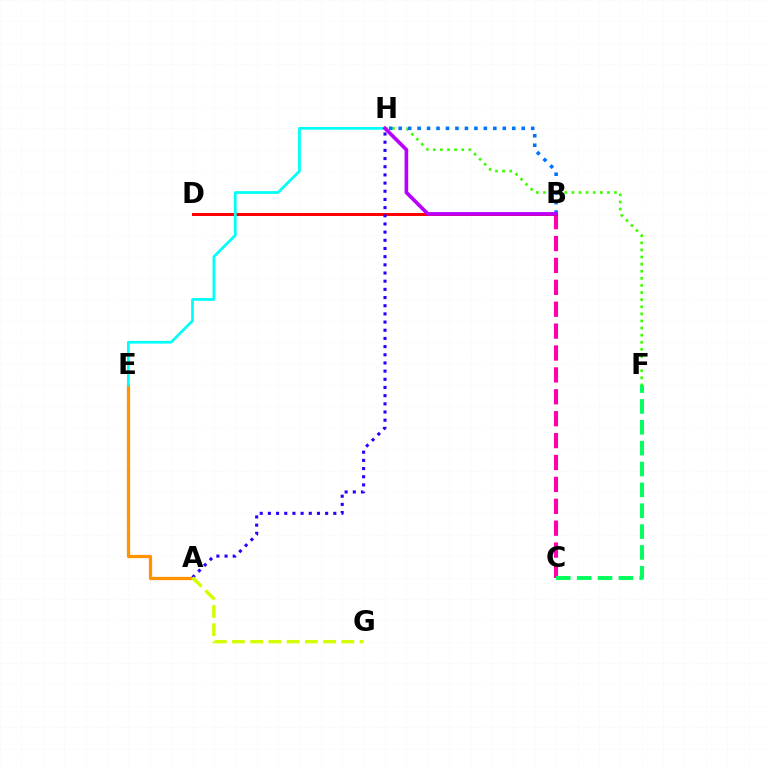{('B', 'C'): [{'color': '#ff00ac', 'line_style': 'dashed', 'thickness': 2.97}], ('F', 'H'): [{'color': '#3dff00', 'line_style': 'dotted', 'thickness': 1.93}], ('B', 'D'): [{'color': '#ff0000', 'line_style': 'solid', 'thickness': 2.17}], ('A', 'E'): [{'color': '#ff9400', 'line_style': 'solid', 'thickness': 2.35}], ('E', 'H'): [{'color': '#00fff6', 'line_style': 'solid', 'thickness': 1.97}], ('B', 'H'): [{'color': '#0074ff', 'line_style': 'dotted', 'thickness': 2.57}, {'color': '#b900ff', 'line_style': 'solid', 'thickness': 2.63}], ('C', 'F'): [{'color': '#00ff5c', 'line_style': 'dashed', 'thickness': 2.83}], ('A', 'H'): [{'color': '#2500ff', 'line_style': 'dotted', 'thickness': 2.22}], ('A', 'G'): [{'color': '#d1ff00', 'line_style': 'dashed', 'thickness': 2.48}]}